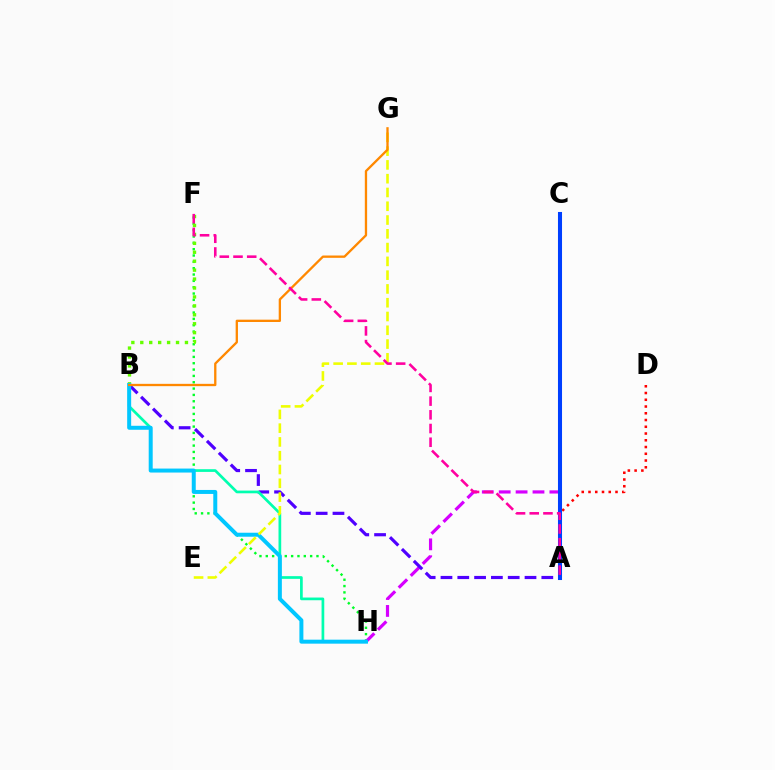{('F', 'H'): [{'color': '#00ff27', 'line_style': 'dotted', 'thickness': 1.72}], ('B', 'F'): [{'color': '#66ff00', 'line_style': 'dotted', 'thickness': 2.43}], ('A', 'D'): [{'color': '#ff0000', 'line_style': 'dotted', 'thickness': 1.83}], ('C', 'H'): [{'color': '#d600ff', 'line_style': 'dashed', 'thickness': 2.3}], ('A', 'B'): [{'color': '#4f00ff', 'line_style': 'dashed', 'thickness': 2.28}], ('B', 'H'): [{'color': '#00ffaf', 'line_style': 'solid', 'thickness': 1.95}, {'color': '#00c7ff', 'line_style': 'solid', 'thickness': 2.87}], ('A', 'C'): [{'color': '#003fff', 'line_style': 'solid', 'thickness': 2.93}], ('E', 'G'): [{'color': '#eeff00', 'line_style': 'dashed', 'thickness': 1.87}], ('B', 'G'): [{'color': '#ff8800', 'line_style': 'solid', 'thickness': 1.67}], ('A', 'F'): [{'color': '#ff00a0', 'line_style': 'dashed', 'thickness': 1.86}]}